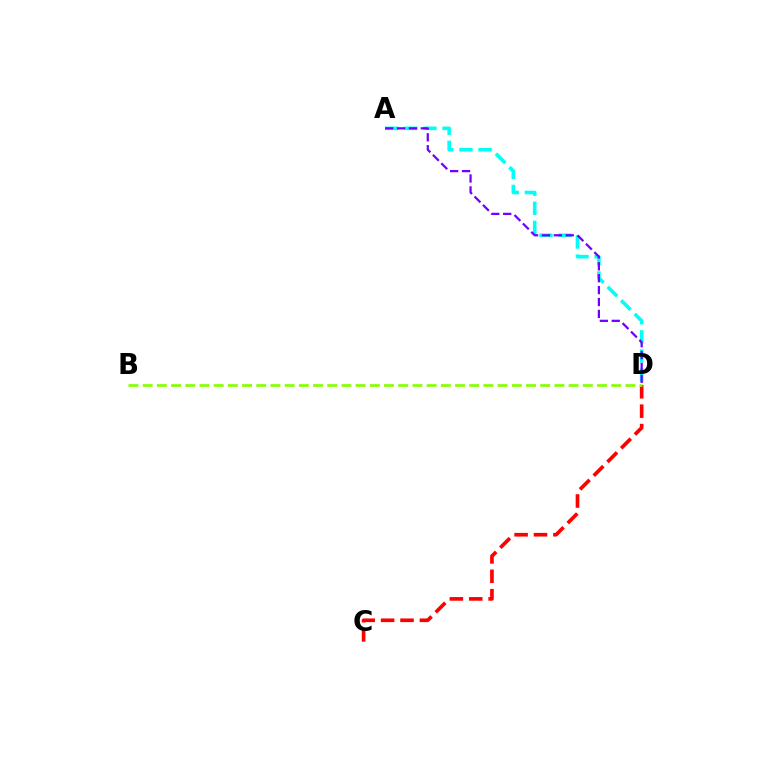{('A', 'D'): [{'color': '#00fff6', 'line_style': 'dashed', 'thickness': 2.6}, {'color': '#7200ff', 'line_style': 'dashed', 'thickness': 1.62}], ('C', 'D'): [{'color': '#ff0000', 'line_style': 'dashed', 'thickness': 2.64}], ('B', 'D'): [{'color': '#84ff00', 'line_style': 'dashed', 'thickness': 1.93}]}